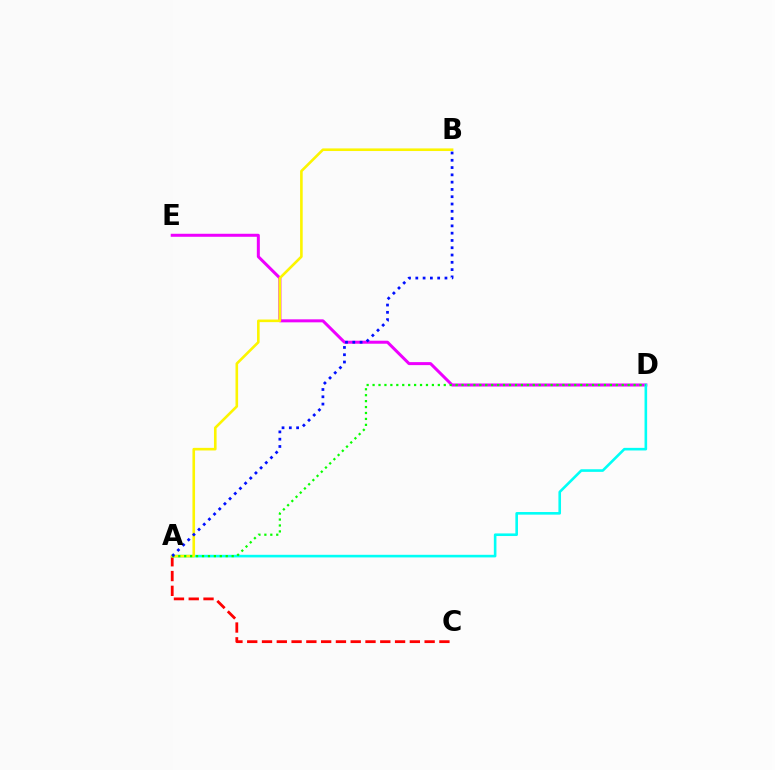{('D', 'E'): [{'color': '#ee00ff', 'line_style': 'solid', 'thickness': 2.16}], ('A', 'C'): [{'color': '#ff0000', 'line_style': 'dashed', 'thickness': 2.01}], ('A', 'D'): [{'color': '#00fff6', 'line_style': 'solid', 'thickness': 1.88}, {'color': '#08ff00', 'line_style': 'dotted', 'thickness': 1.61}], ('A', 'B'): [{'color': '#fcf500', 'line_style': 'solid', 'thickness': 1.88}, {'color': '#0010ff', 'line_style': 'dotted', 'thickness': 1.98}]}